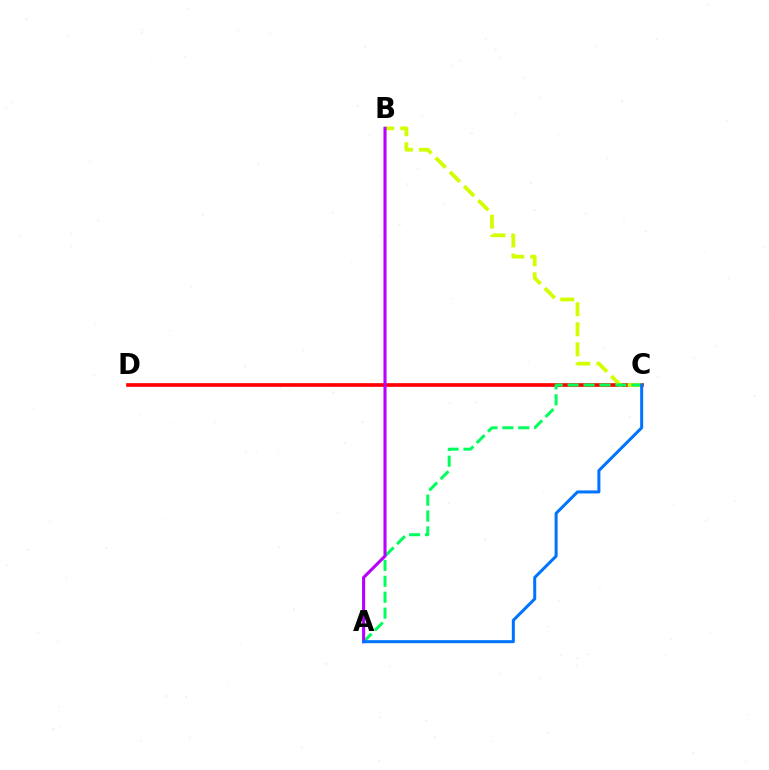{('C', 'D'): [{'color': '#ff0000', 'line_style': 'solid', 'thickness': 2.63}], ('B', 'C'): [{'color': '#d1ff00', 'line_style': 'dashed', 'thickness': 2.73}], ('A', 'C'): [{'color': '#00ff5c', 'line_style': 'dashed', 'thickness': 2.16}, {'color': '#0074ff', 'line_style': 'solid', 'thickness': 2.17}], ('A', 'B'): [{'color': '#b900ff', 'line_style': 'solid', 'thickness': 2.23}]}